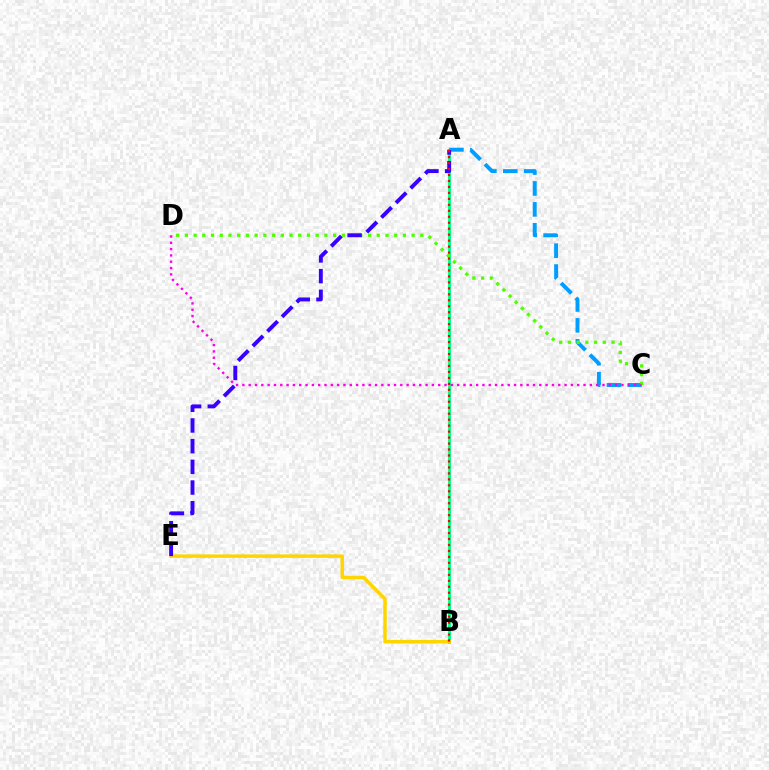{('A', 'C'): [{'color': '#009eff', 'line_style': 'dashed', 'thickness': 2.84}], ('A', 'B'): [{'color': '#00ff86', 'line_style': 'solid', 'thickness': 2.08}, {'color': '#ff0000', 'line_style': 'dotted', 'thickness': 1.62}], ('C', 'D'): [{'color': '#4fff00', 'line_style': 'dotted', 'thickness': 2.37}, {'color': '#ff00ed', 'line_style': 'dotted', 'thickness': 1.72}], ('B', 'E'): [{'color': '#ffd500', 'line_style': 'solid', 'thickness': 2.5}], ('A', 'E'): [{'color': '#3700ff', 'line_style': 'dashed', 'thickness': 2.81}]}